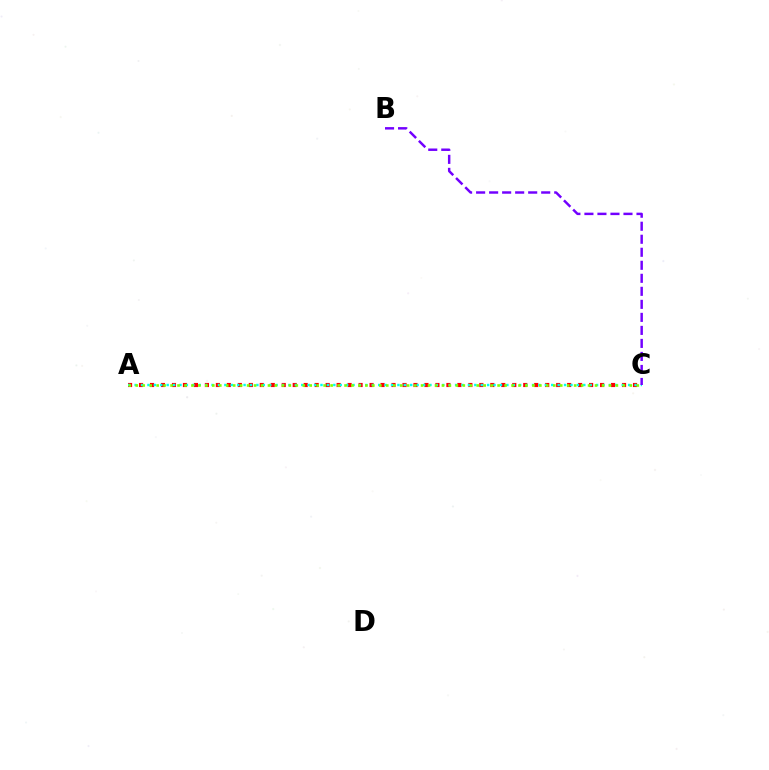{('A', 'C'): [{'color': '#ff0000', 'line_style': 'dotted', 'thickness': 2.98}, {'color': '#00fff6', 'line_style': 'dotted', 'thickness': 1.74}, {'color': '#84ff00', 'line_style': 'dotted', 'thickness': 1.89}], ('B', 'C'): [{'color': '#7200ff', 'line_style': 'dashed', 'thickness': 1.77}]}